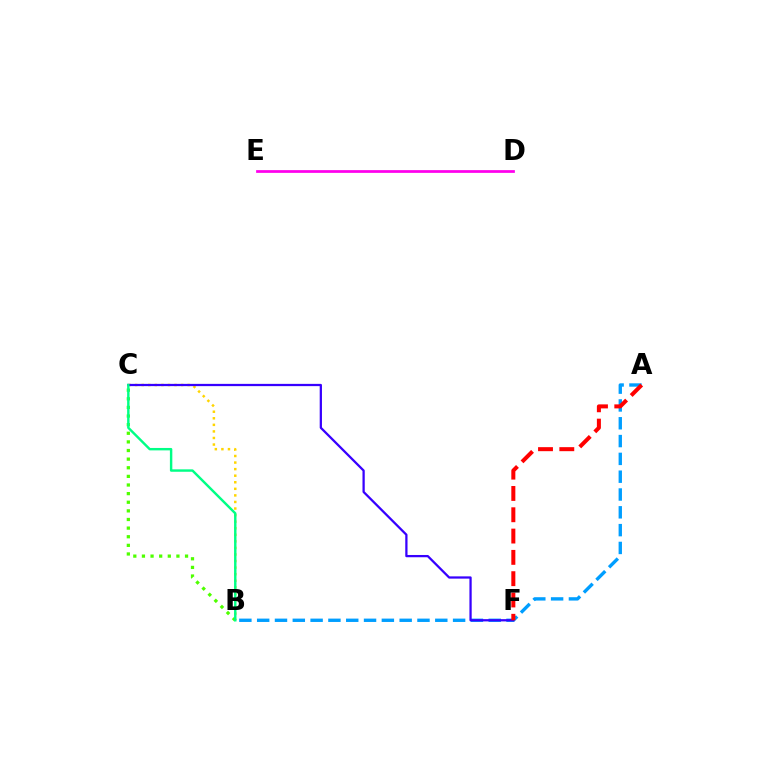{('A', 'B'): [{'color': '#009eff', 'line_style': 'dashed', 'thickness': 2.42}], ('B', 'C'): [{'color': '#ffd500', 'line_style': 'dotted', 'thickness': 1.78}, {'color': '#4fff00', 'line_style': 'dotted', 'thickness': 2.34}, {'color': '#00ff86', 'line_style': 'solid', 'thickness': 1.74}], ('C', 'F'): [{'color': '#3700ff', 'line_style': 'solid', 'thickness': 1.63}], ('D', 'E'): [{'color': '#ff00ed', 'line_style': 'solid', 'thickness': 1.98}], ('A', 'F'): [{'color': '#ff0000', 'line_style': 'dashed', 'thickness': 2.89}]}